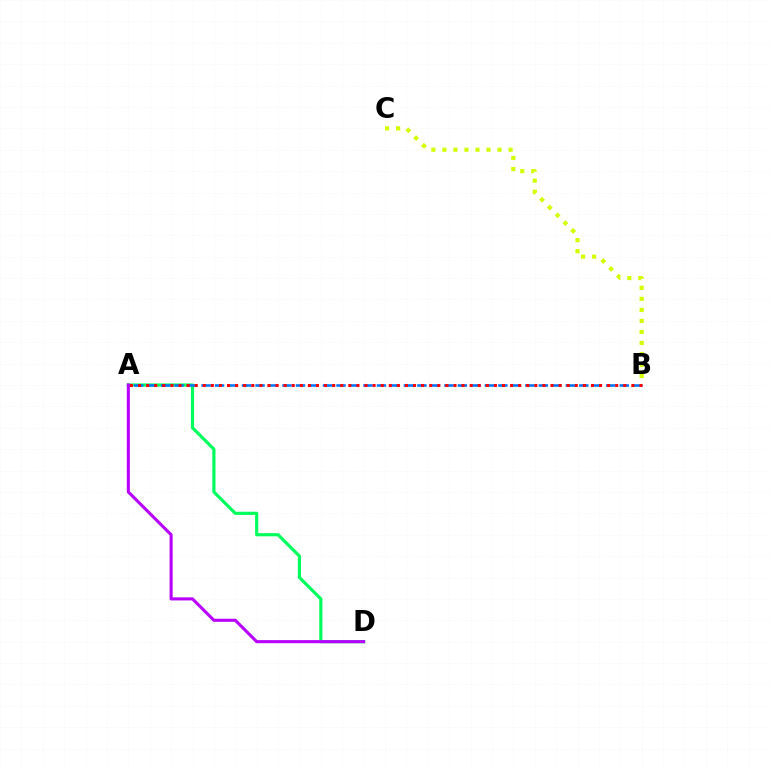{('A', 'D'): [{'color': '#00ff5c', 'line_style': 'solid', 'thickness': 2.28}, {'color': '#b900ff', 'line_style': 'solid', 'thickness': 2.22}], ('A', 'B'): [{'color': '#0074ff', 'line_style': 'dashed', 'thickness': 1.83}, {'color': '#ff0000', 'line_style': 'dotted', 'thickness': 2.2}], ('B', 'C'): [{'color': '#d1ff00', 'line_style': 'dotted', 'thickness': 3.0}]}